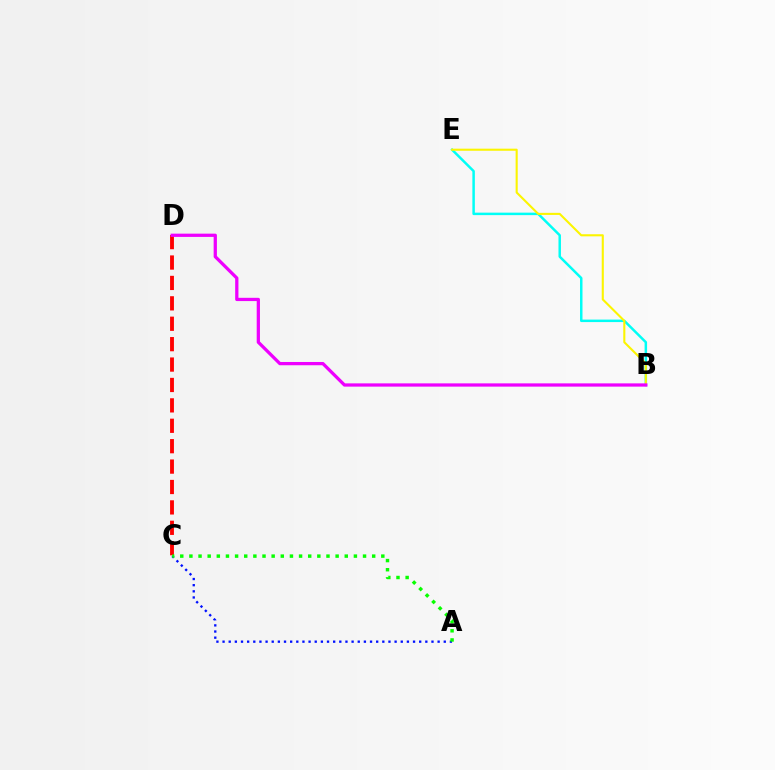{('B', 'E'): [{'color': '#00fff6', 'line_style': 'solid', 'thickness': 1.78}, {'color': '#fcf500', 'line_style': 'solid', 'thickness': 1.51}], ('C', 'D'): [{'color': '#ff0000', 'line_style': 'dashed', 'thickness': 2.77}], ('A', 'C'): [{'color': '#0010ff', 'line_style': 'dotted', 'thickness': 1.67}, {'color': '#08ff00', 'line_style': 'dotted', 'thickness': 2.48}], ('B', 'D'): [{'color': '#ee00ff', 'line_style': 'solid', 'thickness': 2.35}]}